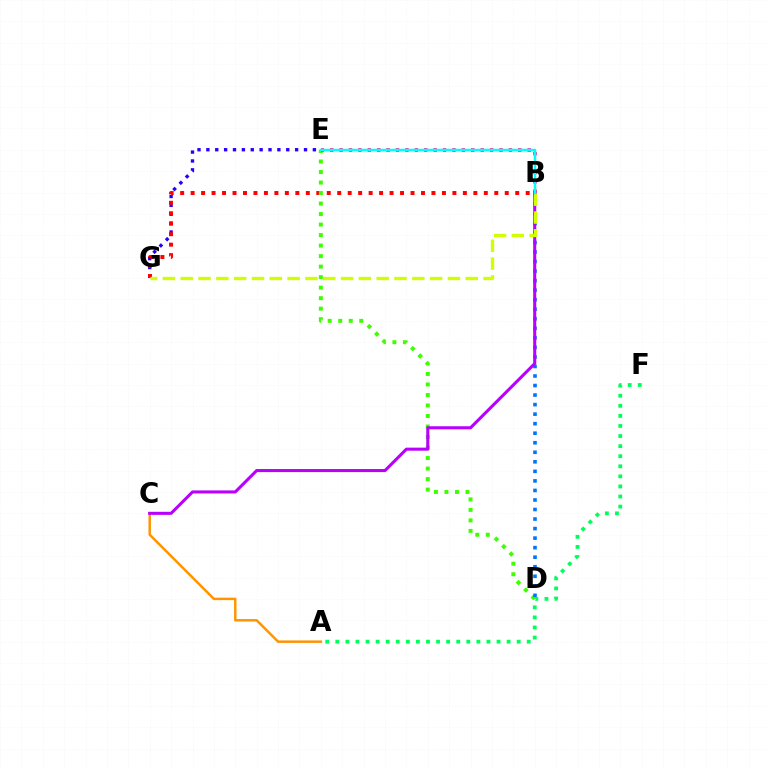{('E', 'G'): [{'color': '#2500ff', 'line_style': 'dotted', 'thickness': 2.41}], ('A', 'C'): [{'color': '#ff9400', 'line_style': 'solid', 'thickness': 1.78}], ('A', 'F'): [{'color': '#00ff5c', 'line_style': 'dotted', 'thickness': 2.74}], ('B', 'G'): [{'color': '#ff0000', 'line_style': 'dotted', 'thickness': 2.84}, {'color': '#d1ff00', 'line_style': 'dashed', 'thickness': 2.42}], ('D', 'E'): [{'color': '#3dff00', 'line_style': 'dotted', 'thickness': 2.86}], ('B', 'D'): [{'color': '#0074ff', 'line_style': 'dotted', 'thickness': 2.59}], ('B', 'C'): [{'color': '#b900ff', 'line_style': 'solid', 'thickness': 2.2}], ('B', 'E'): [{'color': '#ff00ac', 'line_style': 'dotted', 'thickness': 2.56}, {'color': '#00fff6', 'line_style': 'solid', 'thickness': 1.77}]}